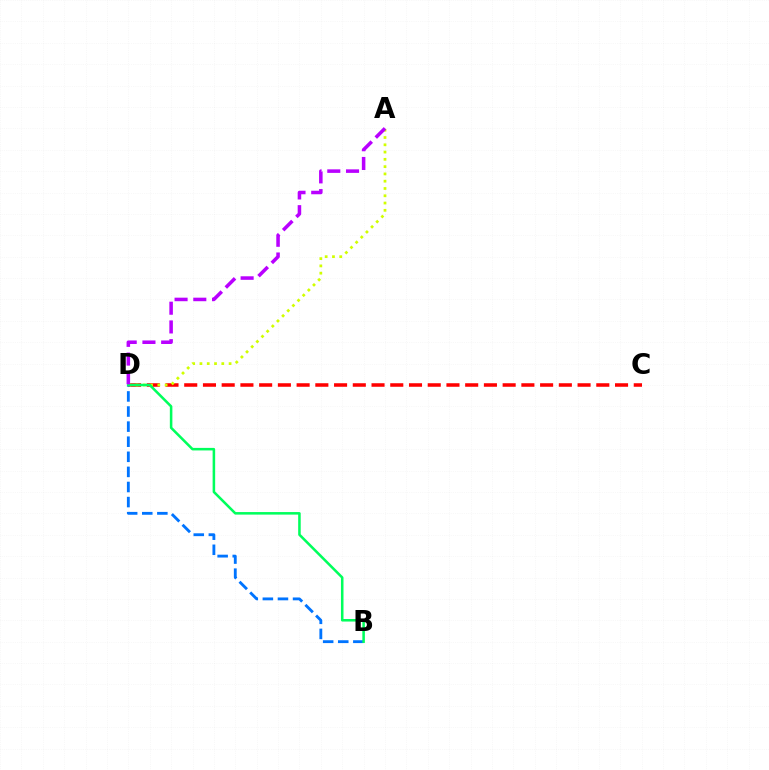{('C', 'D'): [{'color': '#ff0000', 'line_style': 'dashed', 'thickness': 2.54}], ('A', 'D'): [{'color': '#d1ff00', 'line_style': 'dotted', 'thickness': 1.98}, {'color': '#b900ff', 'line_style': 'dashed', 'thickness': 2.54}], ('B', 'D'): [{'color': '#0074ff', 'line_style': 'dashed', 'thickness': 2.05}, {'color': '#00ff5c', 'line_style': 'solid', 'thickness': 1.83}]}